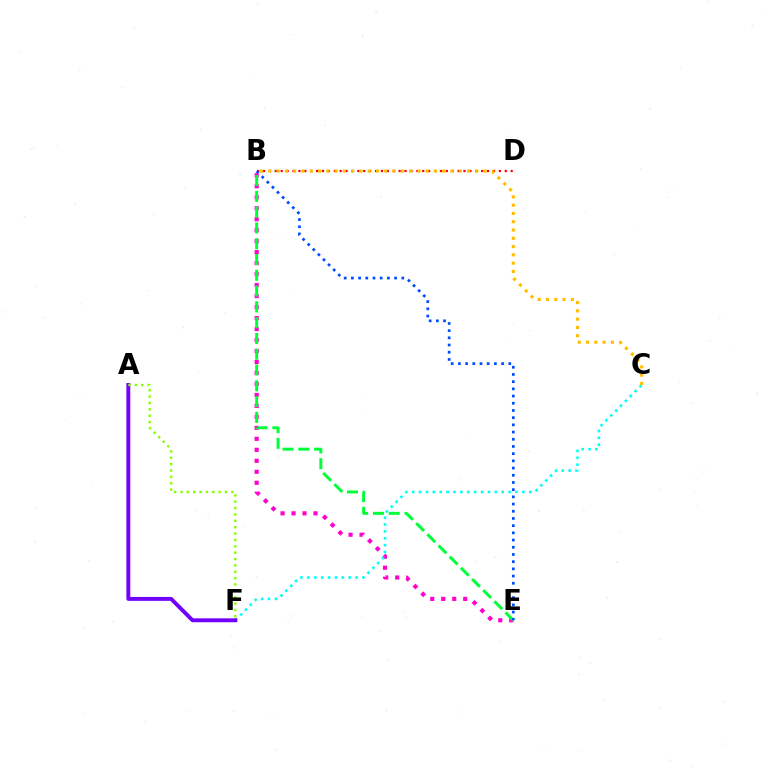{('B', 'E'): [{'color': '#ff00cf', 'line_style': 'dotted', 'thickness': 2.98}, {'color': '#00ff39', 'line_style': 'dashed', 'thickness': 2.14}, {'color': '#004bff', 'line_style': 'dotted', 'thickness': 1.96}], ('B', 'D'): [{'color': '#ff0000', 'line_style': 'dotted', 'thickness': 1.6}], ('C', 'F'): [{'color': '#00fff6', 'line_style': 'dotted', 'thickness': 1.87}], ('A', 'F'): [{'color': '#7200ff', 'line_style': 'solid', 'thickness': 2.81}, {'color': '#84ff00', 'line_style': 'dotted', 'thickness': 1.73}], ('B', 'C'): [{'color': '#ffbd00', 'line_style': 'dotted', 'thickness': 2.25}]}